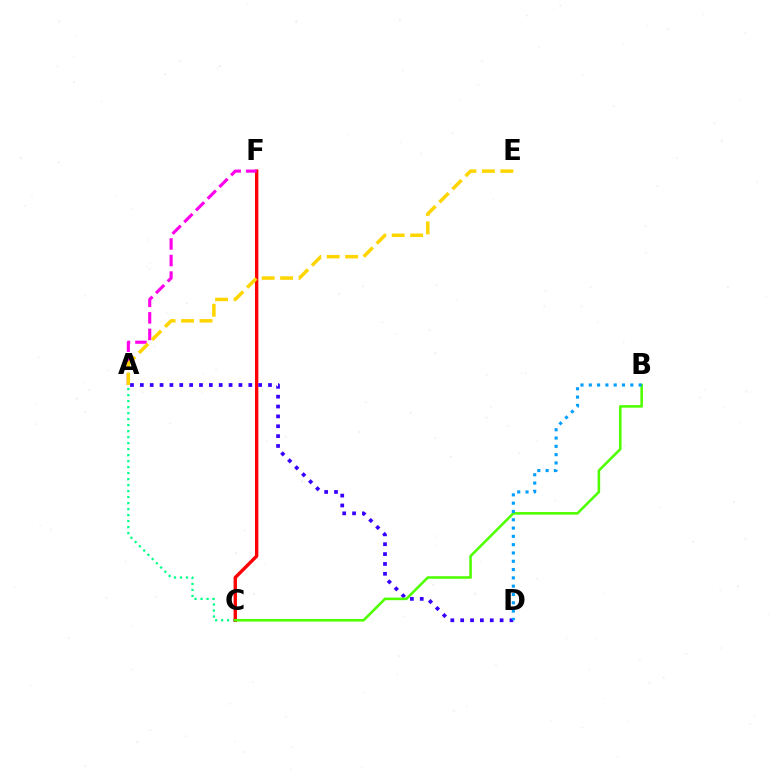{('A', 'C'): [{'color': '#00ff86', 'line_style': 'dotted', 'thickness': 1.63}], ('C', 'F'): [{'color': '#ff0000', 'line_style': 'solid', 'thickness': 2.43}], ('A', 'F'): [{'color': '#ff00ed', 'line_style': 'dashed', 'thickness': 2.25}], ('A', 'D'): [{'color': '#3700ff', 'line_style': 'dotted', 'thickness': 2.68}], ('A', 'E'): [{'color': '#ffd500', 'line_style': 'dashed', 'thickness': 2.51}], ('B', 'C'): [{'color': '#4fff00', 'line_style': 'solid', 'thickness': 1.85}], ('B', 'D'): [{'color': '#009eff', 'line_style': 'dotted', 'thickness': 2.26}]}